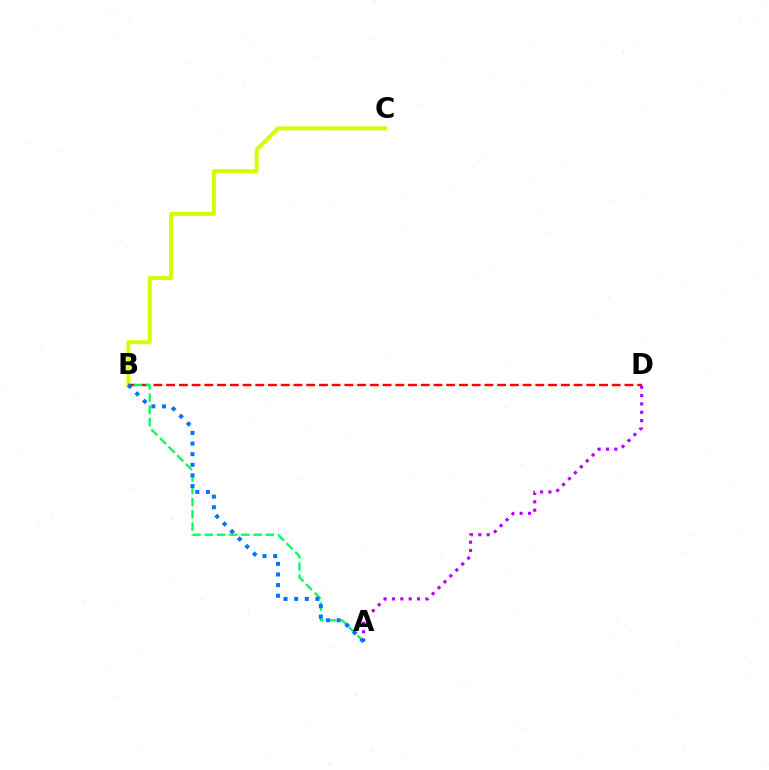{('B', 'C'): [{'color': '#d1ff00', 'line_style': 'solid', 'thickness': 2.85}], ('B', 'D'): [{'color': '#ff0000', 'line_style': 'dashed', 'thickness': 1.73}], ('A', 'B'): [{'color': '#00ff5c', 'line_style': 'dashed', 'thickness': 1.66}, {'color': '#0074ff', 'line_style': 'dotted', 'thickness': 2.89}], ('A', 'D'): [{'color': '#b900ff', 'line_style': 'dotted', 'thickness': 2.27}]}